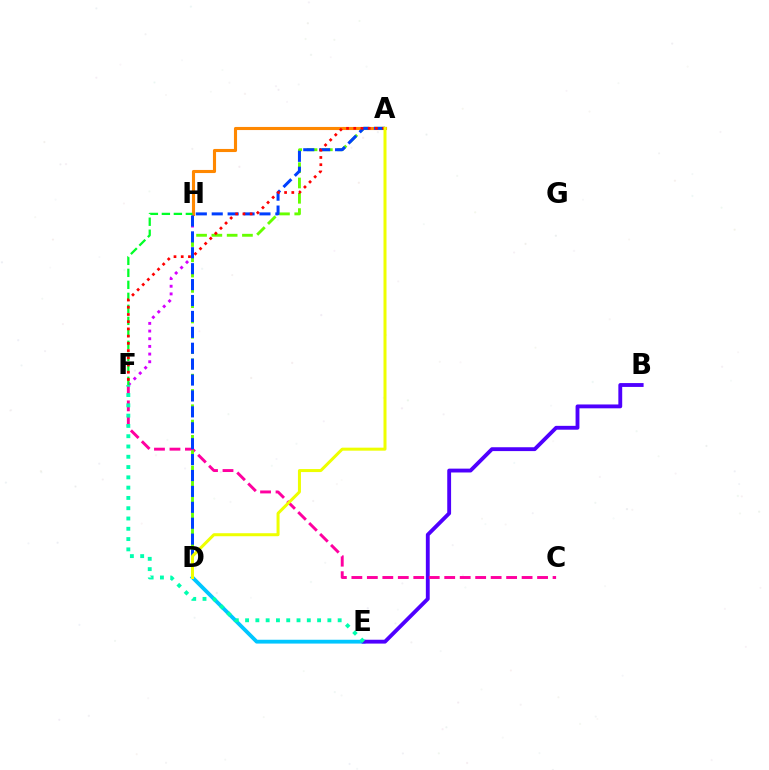{('D', 'E'): [{'color': '#00c7ff', 'line_style': 'solid', 'thickness': 2.75}], ('A', 'H'): [{'color': '#ff8800', 'line_style': 'solid', 'thickness': 2.23}], ('F', 'H'): [{'color': '#d600ff', 'line_style': 'dotted', 'thickness': 2.08}, {'color': '#00ff27', 'line_style': 'dashed', 'thickness': 1.63}], ('B', 'E'): [{'color': '#4f00ff', 'line_style': 'solid', 'thickness': 2.77}], ('C', 'F'): [{'color': '#ff00a0', 'line_style': 'dashed', 'thickness': 2.1}], ('A', 'D'): [{'color': '#66ff00', 'line_style': 'dashed', 'thickness': 2.08}, {'color': '#003fff', 'line_style': 'dashed', 'thickness': 2.16}, {'color': '#eeff00', 'line_style': 'solid', 'thickness': 2.17}], ('A', 'F'): [{'color': '#ff0000', 'line_style': 'dotted', 'thickness': 1.96}], ('E', 'F'): [{'color': '#00ffaf', 'line_style': 'dotted', 'thickness': 2.8}]}